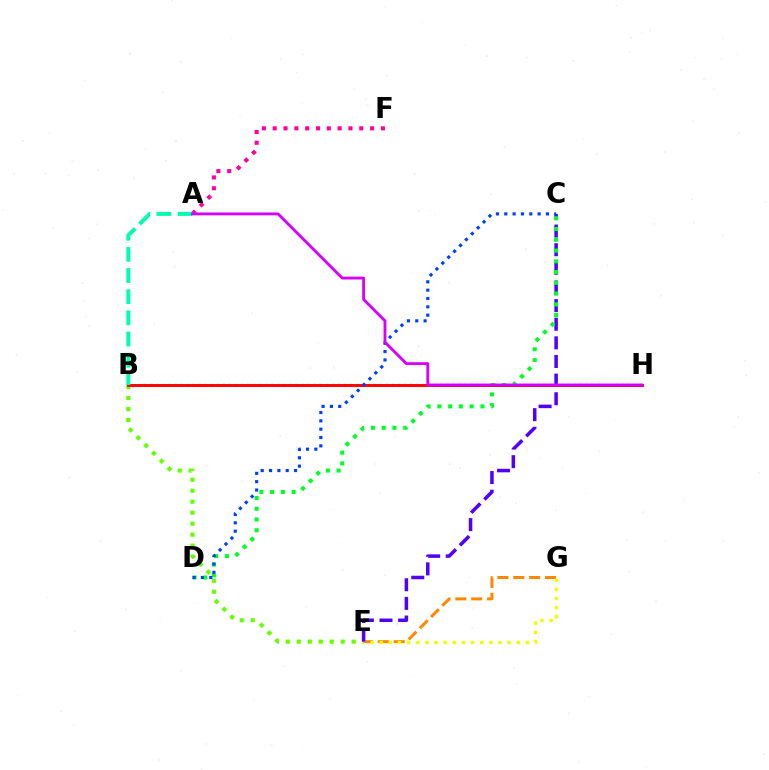{('B', 'H'): [{'color': '#00c7ff', 'line_style': 'dotted', 'thickness': 1.64}, {'color': '#ff0000', 'line_style': 'solid', 'thickness': 2.09}], ('B', 'E'): [{'color': '#66ff00', 'line_style': 'dotted', 'thickness': 2.98}], ('A', 'F'): [{'color': '#ff00a0', 'line_style': 'dotted', 'thickness': 2.94}], ('E', 'G'): [{'color': '#ff8800', 'line_style': 'dashed', 'thickness': 2.16}, {'color': '#eeff00', 'line_style': 'dotted', 'thickness': 2.48}], ('C', 'E'): [{'color': '#4f00ff', 'line_style': 'dashed', 'thickness': 2.53}], ('C', 'D'): [{'color': '#00ff27', 'line_style': 'dotted', 'thickness': 2.92}, {'color': '#003fff', 'line_style': 'dotted', 'thickness': 2.26}], ('A', 'B'): [{'color': '#00ffaf', 'line_style': 'dashed', 'thickness': 2.88}], ('A', 'H'): [{'color': '#d600ff', 'line_style': 'solid', 'thickness': 2.06}]}